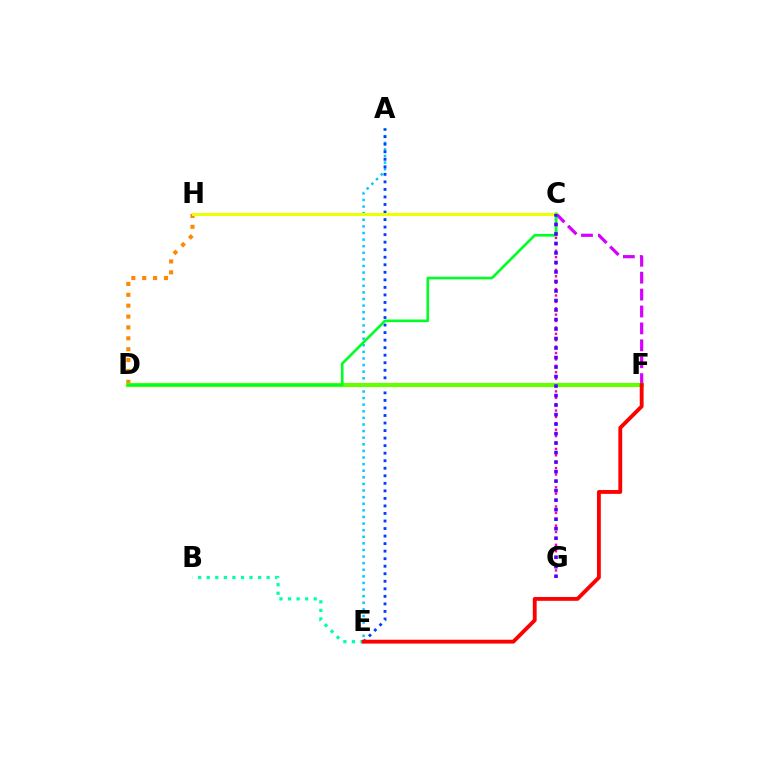{('C', 'F'): [{'color': '#d600ff', 'line_style': 'dashed', 'thickness': 2.3}], ('D', 'H'): [{'color': '#ff8800', 'line_style': 'dotted', 'thickness': 2.95}], ('C', 'G'): [{'color': '#ff00a0', 'line_style': 'dotted', 'thickness': 1.74}, {'color': '#4f00ff', 'line_style': 'dotted', 'thickness': 2.58}], ('A', 'E'): [{'color': '#00c7ff', 'line_style': 'dotted', 'thickness': 1.79}, {'color': '#003fff', 'line_style': 'dotted', 'thickness': 2.05}], ('B', 'E'): [{'color': '#00ffaf', 'line_style': 'dotted', 'thickness': 2.33}], ('D', 'F'): [{'color': '#66ff00', 'line_style': 'solid', 'thickness': 2.99}], ('E', 'F'): [{'color': '#ff0000', 'line_style': 'solid', 'thickness': 2.77}], ('C', 'H'): [{'color': '#eeff00', 'line_style': 'solid', 'thickness': 2.14}], ('C', 'D'): [{'color': '#00ff27', 'line_style': 'solid', 'thickness': 1.91}]}